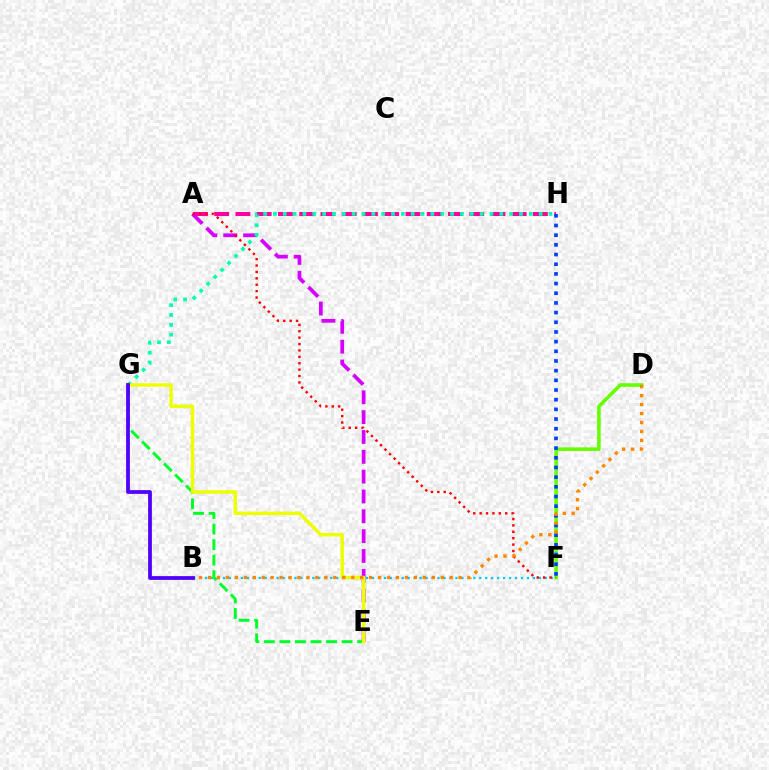{('A', 'H'): [{'color': '#ff00a0', 'line_style': 'dashed', 'thickness': 2.89}], ('B', 'F'): [{'color': '#00c7ff', 'line_style': 'dotted', 'thickness': 1.62}], ('A', 'E'): [{'color': '#d600ff', 'line_style': 'dashed', 'thickness': 2.69}], ('D', 'F'): [{'color': '#66ff00', 'line_style': 'solid', 'thickness': 2.59}], ('E', 'G'): [{'color': '#00ff27', 'line_style': 'dashed', 'thickness': 2.11}, {'color': '#eeff00', 'line_style': 'solid', 'thickness': 2.48}], ('F', 'H'): [{'color': '#003fff', 'line_style': 'dotted', 'thickness': 2.63}], ('A', 'F'): [{'color': '#ff0000', 'line_style': 'dotted', 'thickness': 1.74}], ('G', 'H'): [{'color': '#00ffaf', 'line_style': 'dotted', 'thickness': 2.67}], ('B', 'D'): [{'color': '#ff8800', 'line_style': 'dotted', 'thickness': 2.43}], ('B', 'G'): [{'color': '#4f00ff', 'line_style': 'solid', 'thickness': 2.71}]}